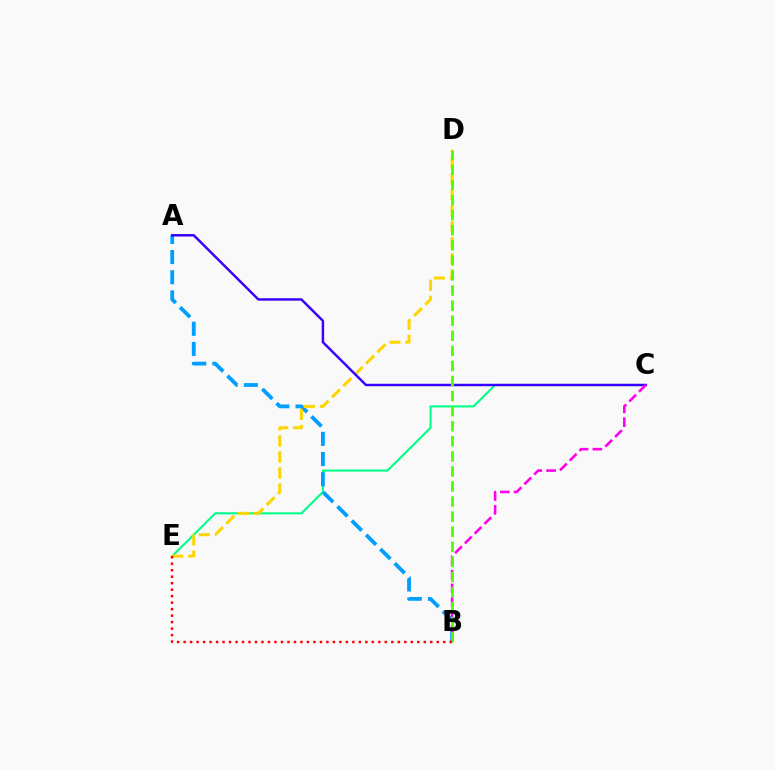{('C', 'E'): [{'color': '#00ff86', 'line_style': 'solid', 'thickness': 1.51}], ('A', 'B'): [{'color': '#009eff', 'line_style': 'dashed', 'thickness': 2.74}], ('D', 'E'): [{'color': '#ffd500', 'line_style': 'dashed', 'thickness': 2.17}], ('A', 'C'): [{'color': '#3700ff', 'line_style': 'solid', 'thickness': 1.77}], ('B', 'C'): [{'color': '#ff00ed', 'line_style': 'dashed', 'thickness': 1.87}], ('B', 'D'): [{'color': '#4fff00', 'line_style': 'dashed', 'thickness': 2.05}], ('B', 'E'): [{'color': '#ff0000', 'line_style': 'dotted', 'thickness': 1.76}]}